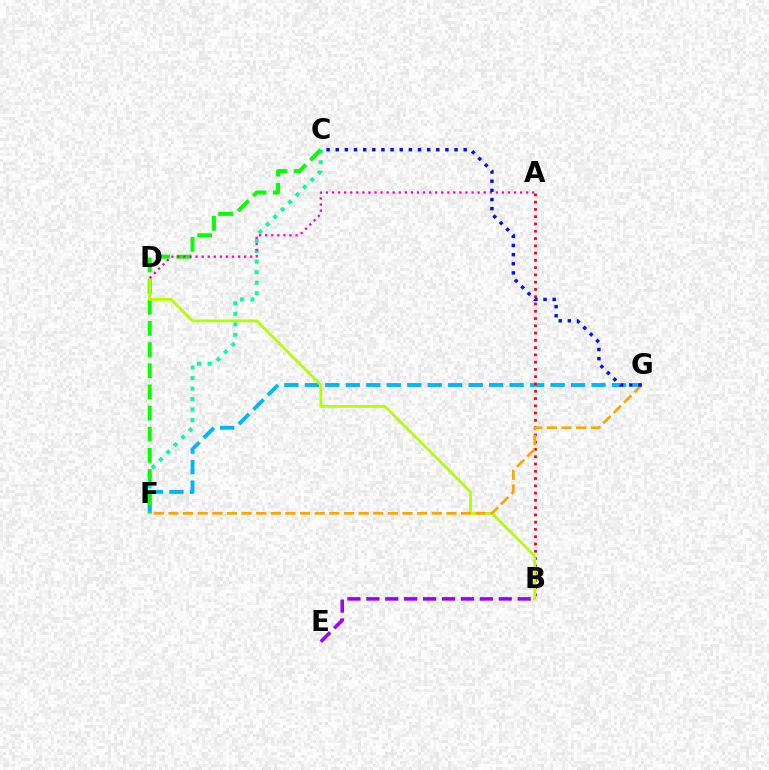{('C', 'F'): [{'color': '#00ff9d', 'line_style': 'dotted', 'thickness': 2.85}, {'color': '#08ff00', 'line_style': 'dashed', 'thickness': 2.87}], ('F', 'G'): [{'color': '#00b5ff', 'line_style': 'dashed', 'thickness': 2.78}, {'color': '#ffa500', 'line_style': 'dashed', 'thickness': 1.99}], ('A', 'B'): [{'color': '#ff0000', 'line_style': 'dotted', 'thickness': 1.98}], ('B', 'D'): [{'color': '#b3ff00', 'line_style': 'solid', 'thickness': 2.02}], ('A', 'D'): [{'color': '#ff00bd', 'line_style': 'dotted', 'thickness': 1.65}], ('B', 'E'): [{'color': '#9b00ff', 'line_style': 'dashed', 'thickness': 2.57}], ('C', 'G'): [{'color': '#0010ff', 'line_style': 'dotted', 'thickness': 2.48}]}